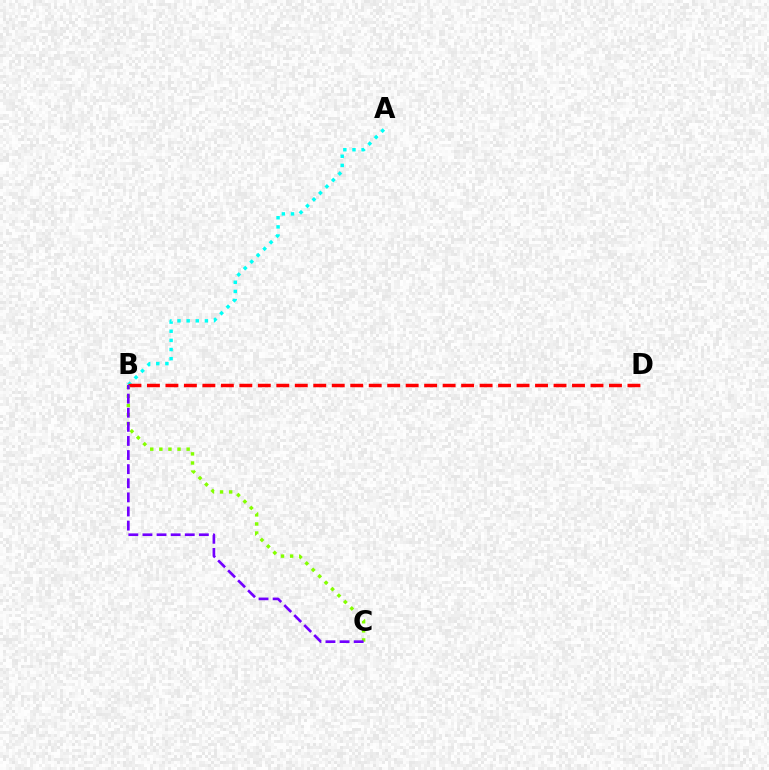{('A', 'B'): [{'color': '#00fff6', 'line_style': 'dotted', 'thickness': 2.48}], ('B', 'D'): [{'color': '#ff0000', 'line_style': 'dashed', 'thickness': 2.51}], ('B', 'C'): [{'color': '#84ff00', 'line_style': 'dotted', 'thickness': 2.47}, {'color': '#7200ff', 'line_style': 'dashed', 'thickness': 1.92}]}